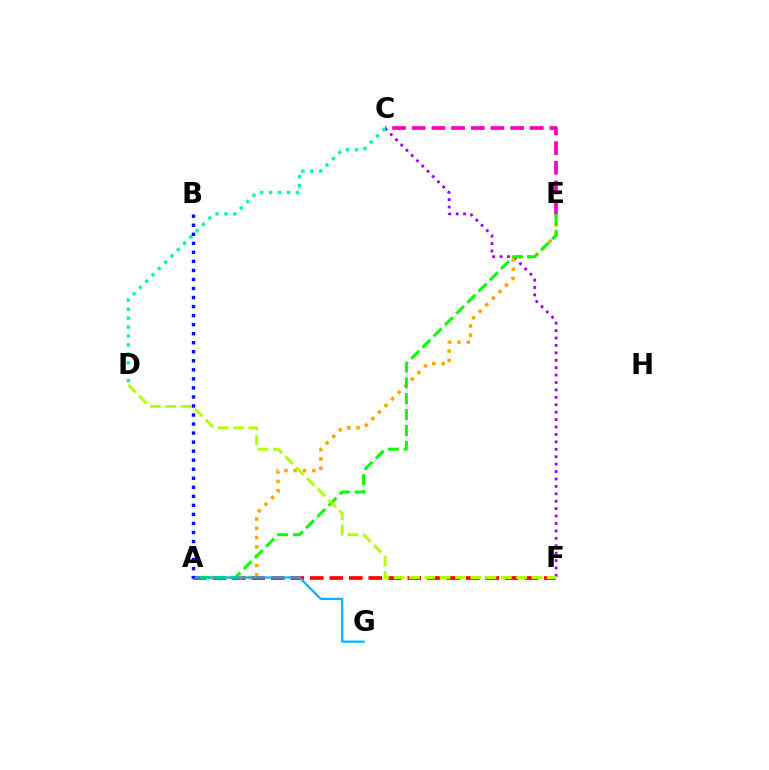{('A', 'F'): [{'color': '#ff0000', 'line_style': 'dashed', 'thickness': 2.65}], ('C', 'F'): [{'color': '#9b00ff', 'line_style': 'dotted', 'thickness': 2.02}], ('A', 'E'): [{'color': '#ffa500', 'line_style': 'dotted', 'thickness': 2.53}, {'color': '#08ff00', 'line_style': 'dashed', 'thickness': 2.16}], ('C', 'E'): [{'color': '#ff00bd', 'line_style': 'dashed', 'thickness': 2.67}], ('D', 'F'): [{'color': '#b3ff00', 'line_style': 'dashed', 'thickness': 2.08}], ('C', 'D'): [{'color': '#00ff9d', 'line_style': 'dotted', 'thickness': 2.43}], ('A', 'G'): [{'color': '#00b5ff', 'line_style': 'solid', 'thickness': 1.61}], ('A', 'B'): [{'color': '#0010ff', 'line_style': 'dotted', 'thickness': 2.46}]}